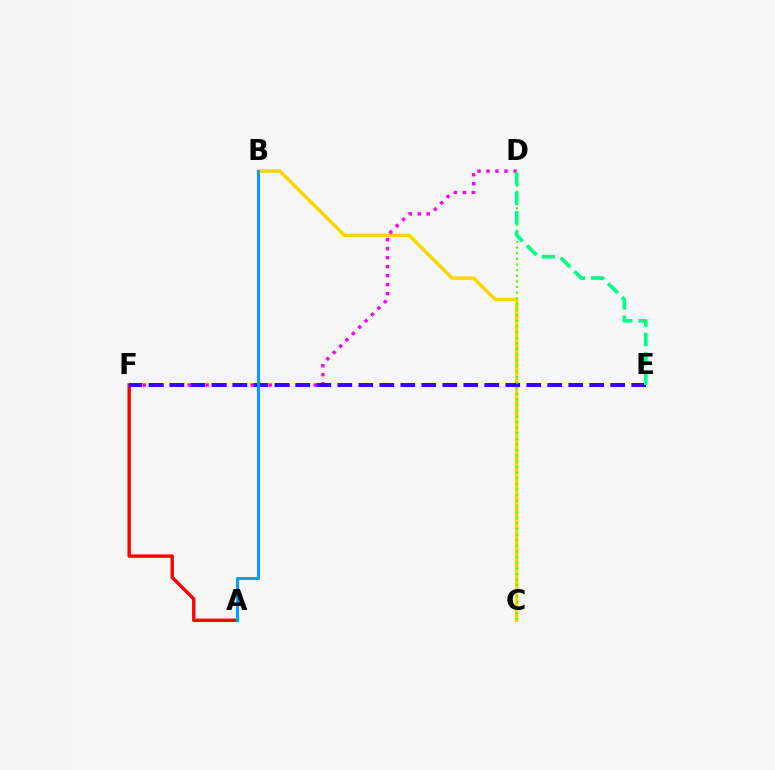{('A', 'F'): [{'color': '#ff0000', 'line_style': 'solid', 'thickness': 2.44}], ('B', 'C'): [{'color': '#ffd500', 'line_style': 'solid', 'thickness': 2.49}], ('D', 'F'): [{'color': '#ff00ed', 'line_style': 'dotted', 'thickness': 2.44}], ('E', 'F'): [{'color': '#3700ff', 'line_style': 'dashed', 'thickness': 2.85}], ('C', 'D'): [{'color': '#4fff00', 'line_style': 'dotted', 'thickness': 1.53}], ('A', 'B'): [{'color': '#009eff', 'line_style': 'solid', 'thickness': 2.14}], ('D', 'E'): [{'color': '#00ff86', 'line_style': 'dashed', 'thickness': 2.63}]}